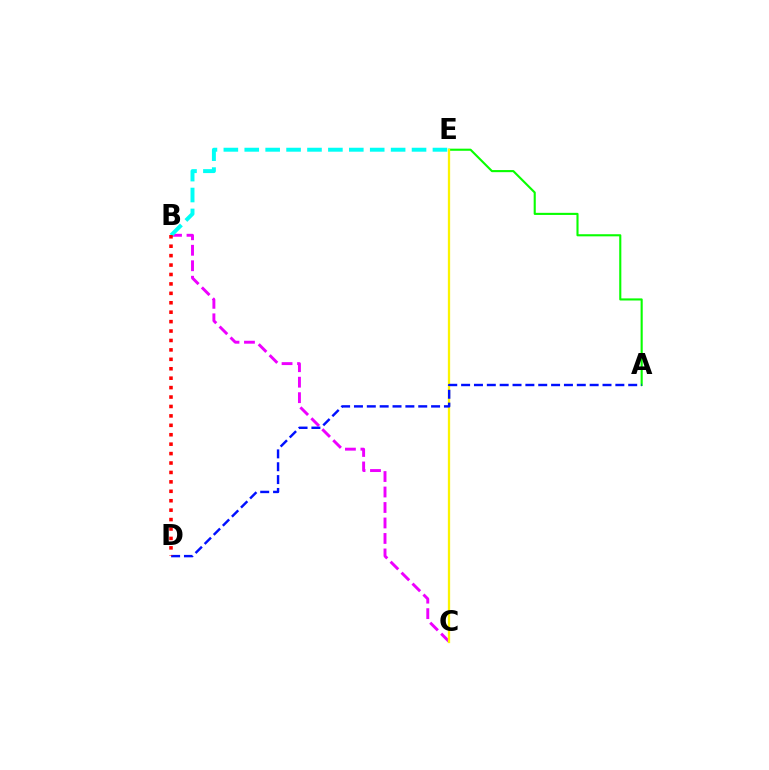{('A', 'E'): [{'color': '#08ff00', 'line_style': 'solid', 'thickness': 1.52}], ('B', 'C'): [{'color': '#ee00ff', 'line_style': 'dashed', 'thickness': 2.1}], ('C', 'E'): [{'color': '#fcf500', 'line_style': 'solid', 'thickness': 1.65}], ('A', 'D'): [{'color': '#0010ff', 'line_style': 'dashed', 'thickness': 1.75}], ('B', 'E'): [{'color': '#00fff6', 'line_style': 'dashed', 'thickness': 2.84}], ('B', 'D'): [{'color': '#ff0000', 'line_style': 'dotted', 'thickness': 2.56}]}